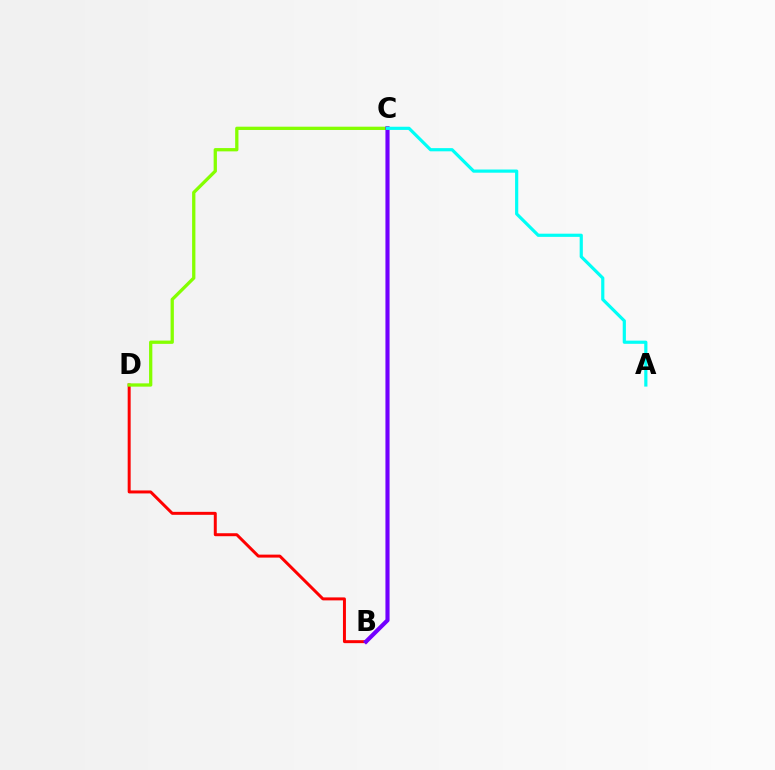{('B', 'D'): [{'color': '#ff0000', 'line_style': 'solid', 'thickness': 2.14}], ('C', 'D'): [{'color': '#84ff00', 'line_style': 'solid', 'thickness': 2.37}], ('B', 'C'): [{'color': '#7200ff', 'line_style': 'solid', 'thickness': 2.97}], ('A', 'C'): [{'color': '#00fff6', 'line_style': 'solid', 'thickness': 2.29}]}